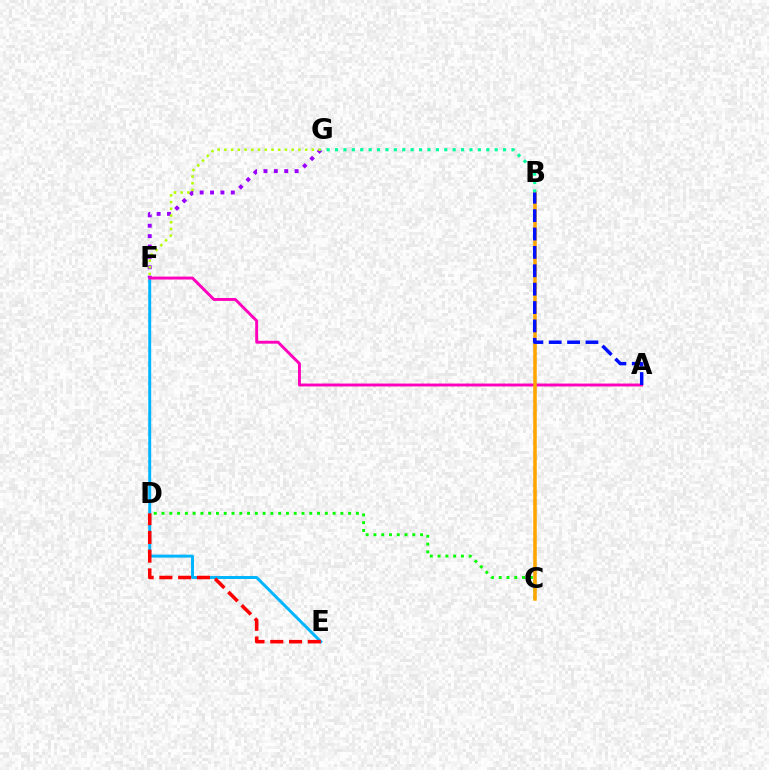{('E', 'F'): [{'color': '#00b5ff', 'line_style': 'solid', 'thickness': 2.13}], ('F', 'G'): [{'color': '#9b00ff', 'line_style': 'dotted', 'thickness': 2.82}, {'color': '#b3ff00', 'line_style': 'dotted', 'thickness': 1.83}], ('C', 'D'): [{'color': '#08ff00', 'line_style': 'dotted', 'thickness': 2.11}], ('A', 'F'): [{'color': '#ff00bd', 'line_style': 'solid', 'thickness': 2.1}], ('B', 'C'): [{'color': '#ffa500', 'line_style': 'solid', 'thickness': 2.55}], ('B', 'G'): [{'color': '#00ff9d', 'line_style': 'dotted', 'thickness': 2.28}], ('A', 'B'): [{'color': '#0010ff', 'line_style': 'dashed', 'thickness': 2.5}], ('D', 'E'): [{'color': '#ff0000', 'line_style': 'dashed', 'thickness': 2.55}]}